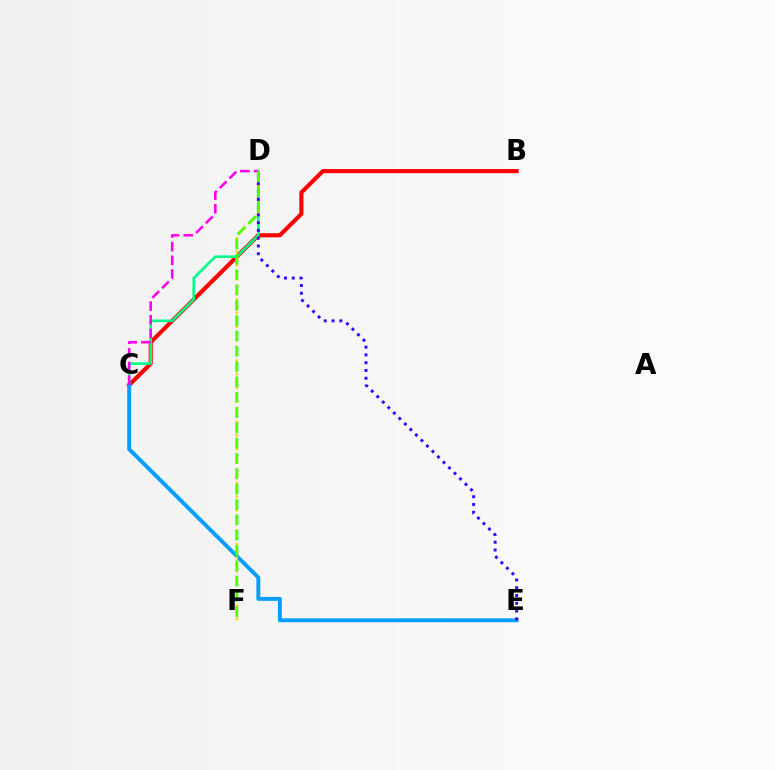{('B', 'C'): [{'color': '#ff0000', 'line_style': 'solid', 'thickness': 2.96}], ('C', 'D'): [{'color': '#00ff86', 'line_style': 'solid', 'thickness': 1.88}, {'color': '#ff00ed', 'line_style': 'dashed', 'thickness': 1.86}], ('C', 'E'): [{'color': '#009eff', 'line_style': 'solid', 'thickness': 2.81}], ('D', 'F'): [{'color': '#ffd500', 'line_style': 'dotted', 'thickness': 1.85}, {'color': '#4fff00', 'line_style': 'dashed', 'thickness': 2.08}], ('D', 'E'): [{'color': '#3700ff', 'line_style': 'dotted', 'thickness': 2.11}]}